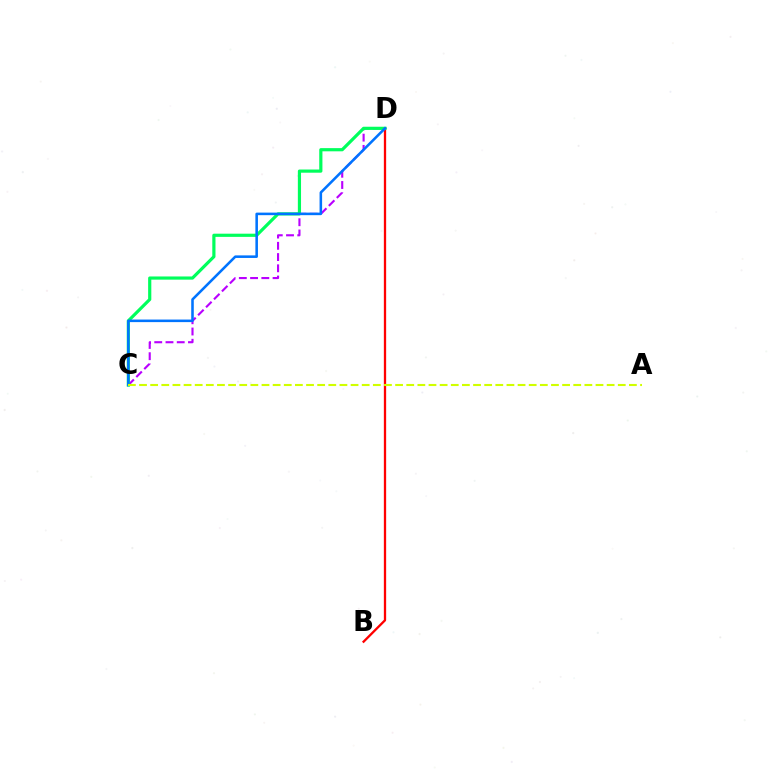{('B', 'D'): [{'color': '#ff0000', 'line_style': 'solid', 'thickness': 1.65}], ('C', 'D'): [{'color': '#b900ff', 'line_style': 'dashed', 'thickness': 1.53}, {'color': '#00ff5c', 'line_style': 'solid', 'thickness': 2.29}, {'color': '#0074ff', 'line_style': 'solid', 'thickness': 1.84}], ('A', 'C'): [{'color': '#d1ff00', 'line_style': 'dashed', 'thickness': 1.51}]}